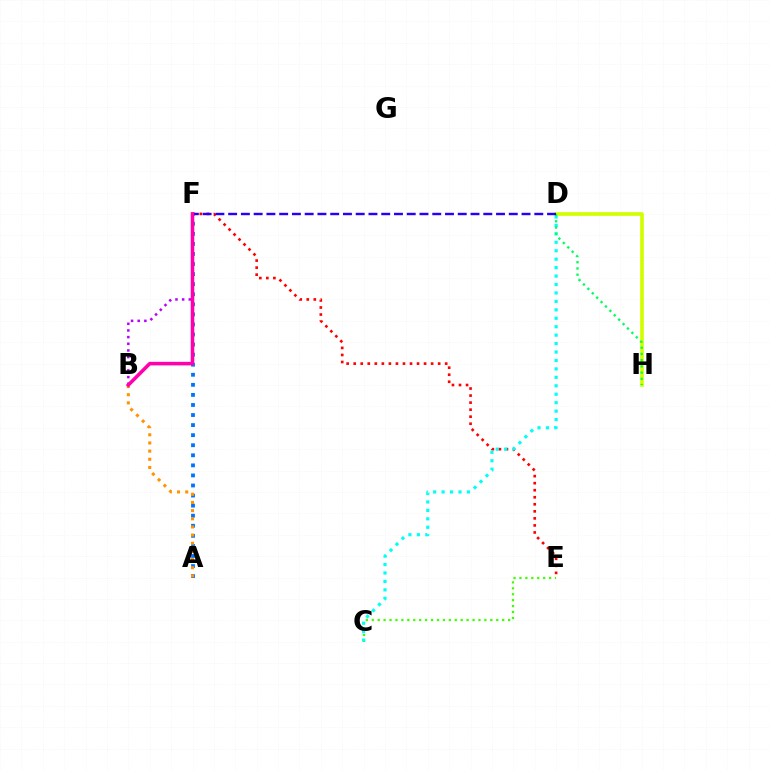{('E', 'F'): [{'color': '#ff0000', 'line_style': 'dotted', 'thickness': 1.91}], ('A', 'F'): [{'color': '#0074ff', 'line_style': 'dotted', 'thickness': 2.74}], ('C', 'E'): [{'color': '#3dff00', 'line_style': 'dotted', 'thickness': 1.61}], ('C', 'D'): [{'color': '#00fff6', 'line_style': 'dotted', 'thickness': 2.29}], ('D', 'H'): [{'color': '#d1ff00', 'line_style': 'solid', 'thickness': 2.64}, {'color': '#00ff5c', 'line_style': 'dotted', 'thickness': 1.69}], ('B', 'F'): [{'color': '#b900ff', 'line_style': 'dotted', 'thickness': 1.81}, {'color': '#ff00ac', 'line_style': 'solid', 'thickness': 2.56}], ('A', 'B'): [{'color': '#ff9400', 'line_style': 'dotted', 'thickness': 2.22}], ('D', 'F'): [{'color': '#2500ff', 'line_style': 'dashed', 'thickness': 1.73}]}